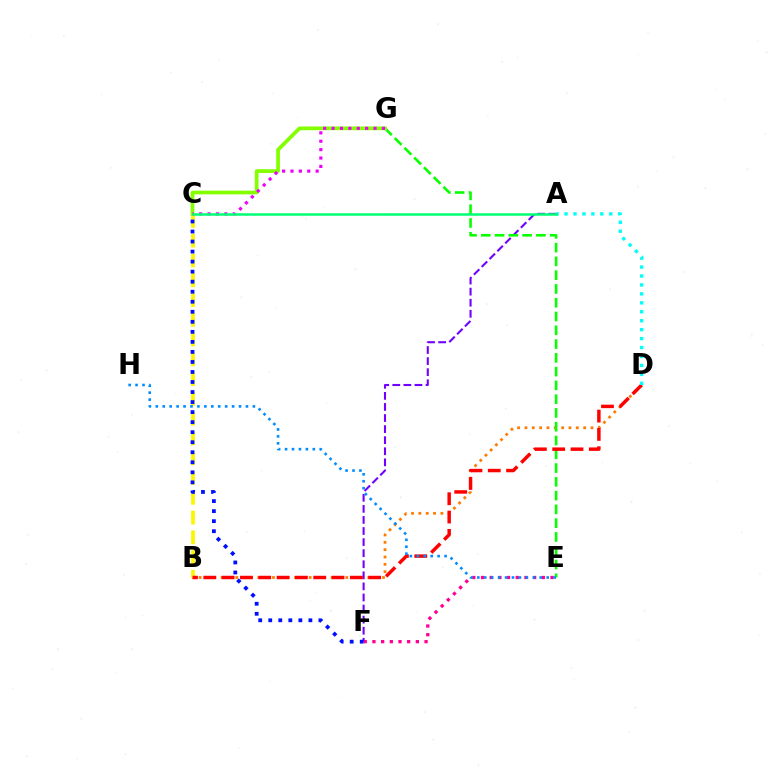{('A', 'F'): [{'color': '#7200ff', 'line_style': 'dashed', 'thickness': 1.5}], ('E', 'F'): [{'color': '#ff0094', 'line_style': 'dotted', 'thickness': 2.36}], ('B', 'D'): [{'color': '#ff7c00', 'line_style': 'dotted', 'thickness': 1.99}, {'color': '#ff0000', 'line_style': 'dashed', 'thickness': 2.49}], ('B', 'C'): [{'color': '#fcf500', 'line_style': 'dashed', 'thickness': 2.69}], ('E', 'G'): [{'color': '#08ff00', 'line_style': 'dashed', 'thickness': 1.87}], ('C', 'G'): [{'color': '#84ff00', 'line_style': 'solid', 'thickness': 2.68}, {'color': '#ee00ff', 'line_style': 'dotted', 'thickness': 2.28}], ('E', 'H'): [{'color': '#008cff', 'line_style': 'dotted', 'thickness': 1.88}], ('C', 'F'): [{'color': '#0010ff', 'line_style': 'dotted', 'thickness': 2.73}], ('A', 'D'): [{'color': '#00fff6', 'line_style': 'dotted', 'thickness': 2.43}], ('A', 'C'): [{'color': '#00ff74', 'line_style': 'solid', 'thickness': 1.82}]}